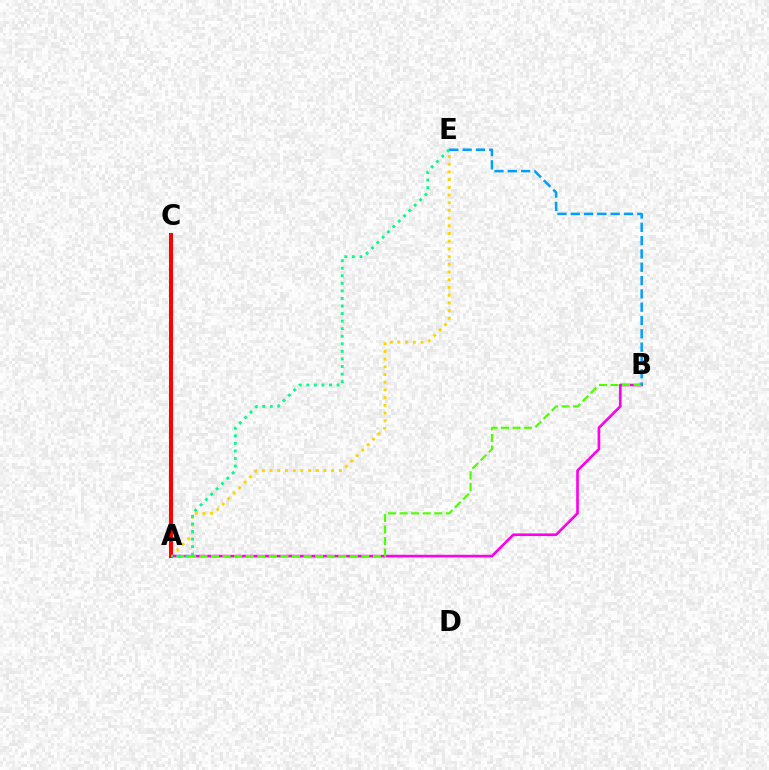{('A', 'E'): [{'color': '#ffd500', 'line_style': 'dotted', 'thickness': 2.09}, {'color': '#00ff86', 'line_style': 'dotted', 'thickness': 2.05}], ('A', 'B'): [{'color': '#ff00ed', 'line_style': 'solid', 'thickness': 1.9}, {'color': '#4fff00', 'line_style': 'dashed', 'thickness': 1.57}], ('A', 'C'): [{'color': '#3700ff', 'line_style': 'dashed', 'thickness': 1.69}, {'color': '#ff0000', 'line_style': 'solid', 'thickness': 2.91}], ('B', 'E'): [{'color': '#009eff', 'line_style': 'dashed', 'thickness': 1.81}]}